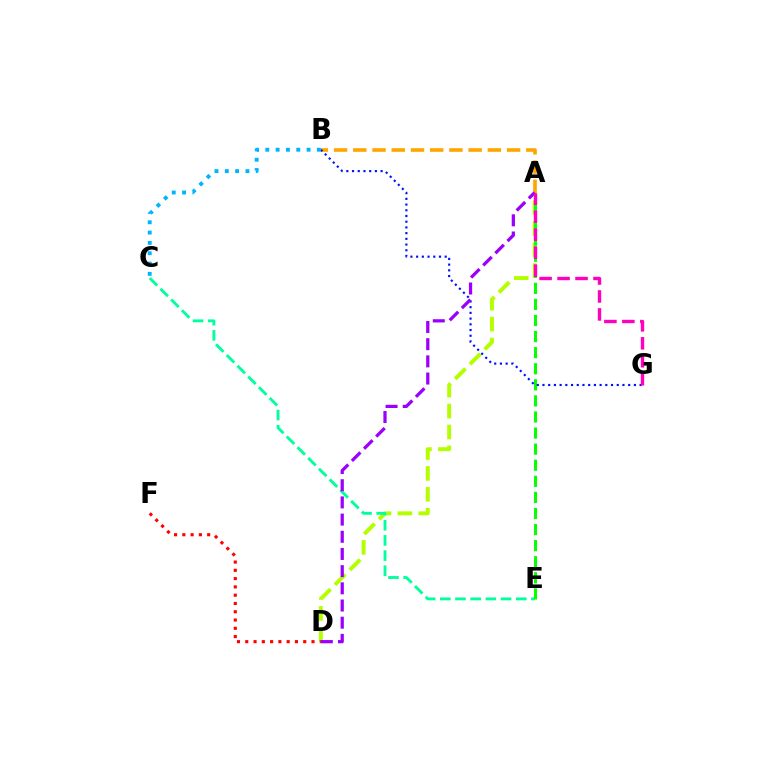{('A', 'D'): [{'color': '#b3ff00', 'line_style': 'dashed', 'thickness': 2.84}, {'color': '#9b00ff', 'line_style': 'dashed', 'thickness': 2.33}], ('A', 'B'): [{'color': '#ffa500', 'line_style': 'dashed', 'thickness': 2.61}], ('D', 'F'): [{'color': '#ff0000', 'line_style': 'dotted', 'thickness': 2.25}], ('C', 'E'): [{'color': '#00ff9d', 'line_style': 'dashed', 'thickness': 2.06}], ('A', 'E'): [{'color': '#08ff00', 'line_style': 'dashed', 'thickness': 2.18}], ('B', 'G'): [{'color': '#0010ff', 'line_style': 'dotted', 'thickness': 1.55}], ('A', 'G'): [{'color': '#ff00bd', 'line_style': 'dashed', 'thickness': 2.44}], ('B', 'C'): [{'color': '#00b5ff', 'line_style': 'dotted', 'thickness': 2.8}]}